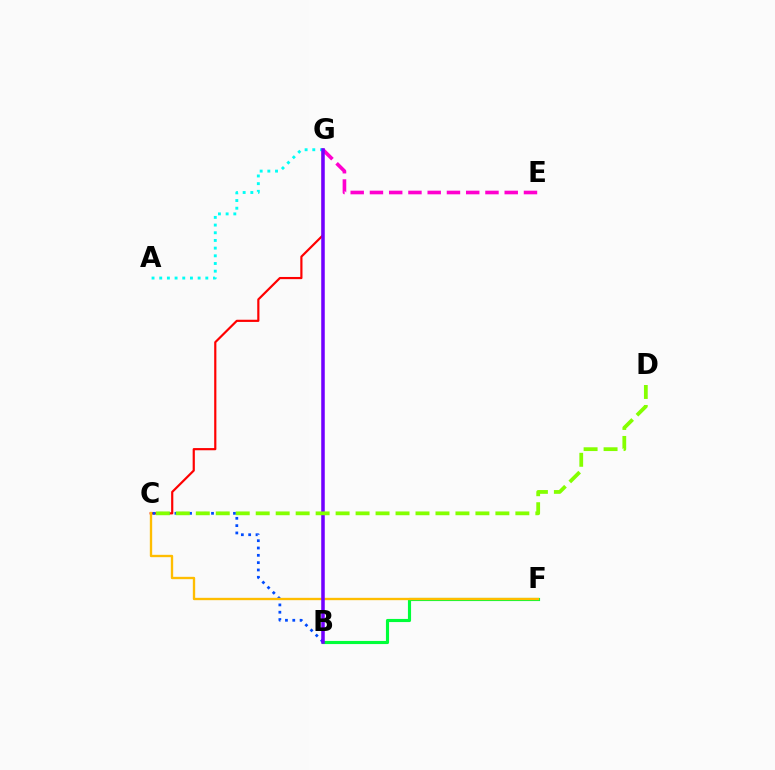{('C', 'G'): [{'color': '#ff0000', 'line_style': 'solid', 'thickness': 1.57}], ('B', 'F'): [{'color': '#00ff39', 'line_style': 'solid', 'thickness': 2.25}], ('B', 'C'): [{'color': '#004bff', 'line_style': 'dotted', 'thickness': 1.99}], ('E', 'G'): [{'color': '#ff00cf', 'line_style': 'dashed', 'thickness': 2.62}], ('C', 'F'): [{'color': '#ffbd00', 'line_style': 'solid', 'thickness': 1.69}], ('A', 'G'): [{'color': '#00fff6', 'line_style': 'dotted', 'thickness': 2.09}], ('B', 'G'): [{'color': '#7200ff', 'line_style': 'solid', 'thickness': 2.54}], ('C', 'D'): [{'color': '#84ff00', 'line_style': 'dashed', 'thickness': 2.71}]}